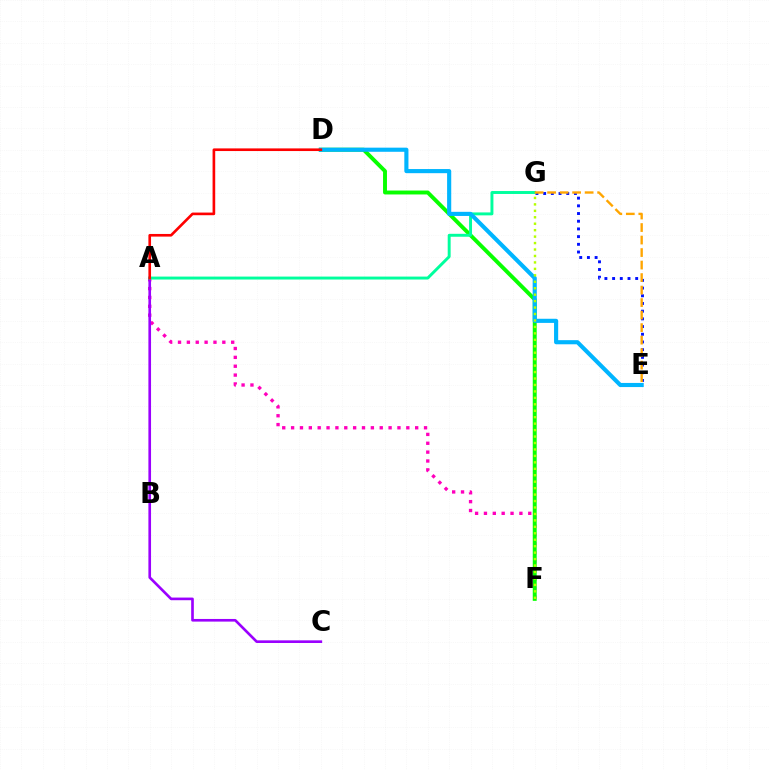{('A', 'F'): [{'color': '#ff00bd', 'line_style': 'dotted', 'thickness': 2.41}], ('E', 'G'): [{'color': '#0010ff', 'line_style': 'dotted', 'thickness': 2.09}, {'color': '#ffa500', 'line_style': 'dashed', 'thickness': 1.7}], ('D', 'F'): [{'color': '#08ff00', 'line_style': 'solid', 'thickness': 2.82}], ('A', 'C'): [{'color': '#9b00ff', 'line_style': 'solid', 'thickness': 1.9}], ('A', 'G'): [{'color': '#00ff9d', 'line_style': 'solid', 'thickness': 2.11}], ('D', 'E'): [{'color': '#00b5ff', 'line_style': 'solid', 'thickness': 2.97}], ('A', 'D'): [{'color': '#ff0000', 'line_style': 'solid', 'thickness': 1.9}], ('F', 'G'): [{'color': '#b3ff00', 'line_style': 'dotted', 'thickness': 1.75}]}